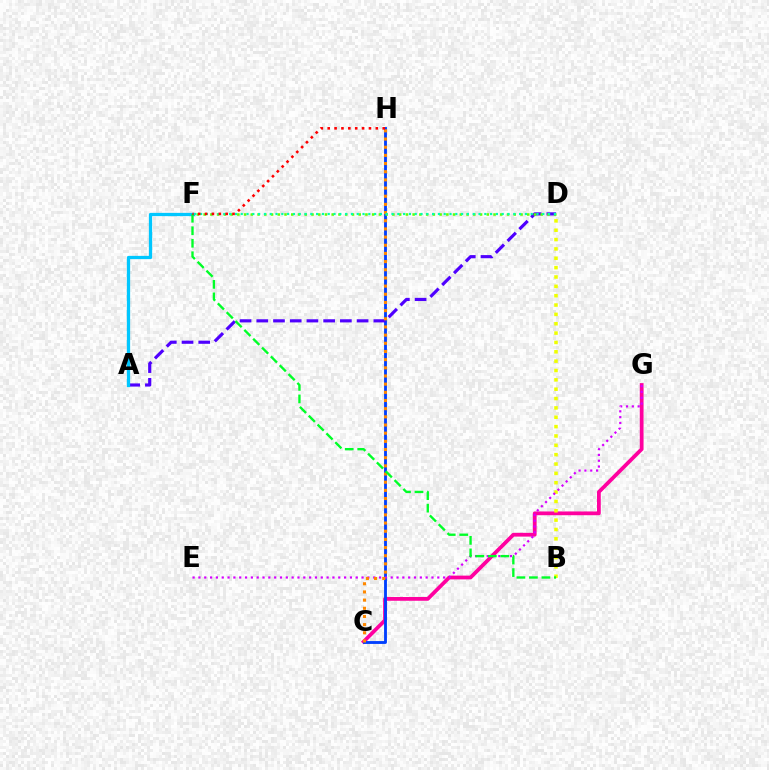{('C', 'G'): [{'color': '#ff00a0', 'line_style': 'solid', 'thickness': 2.71}], ('C', 'H'): [{'color': '#003fff', 'line_style': 'solid', 'thickness': 2.05}, {'color': '#ff8800', 'line_style': 'dotted', 'thickness': 2.22}], ('A', 'D'): [{'color': '#4f00ff', 'line_style': 'dashed', 'thickness': 2.27}], ('B', 'D'): [{'color': '#eeff00', 'line_style': 'dotted', 'thickness': 2.54}], ('E', 'G'): [{'color': '#d600ff', 'line_style': 'dotted', 'thickness': 1.58}], ('D', 'F'): [{'color': '#66ff00', 'line_style': 'dotted', 'thickness': 1.83}, {'color': '#00ffaf', 'line_style': 'dotted', 'thickness': 1.58}], ('A', 'F'): [{'color': '#00c7ff', 'line_style': 'solid', 'thickness': 2.35}], ('B', 'F'): [{'color': '#00ff27', 'line_style': 'dashed', 'thickness': 1.7}], ('F', 'H'): [{'color': '#ff0000', 'line_style': 'dotted', 'thickness': 1.87}]}